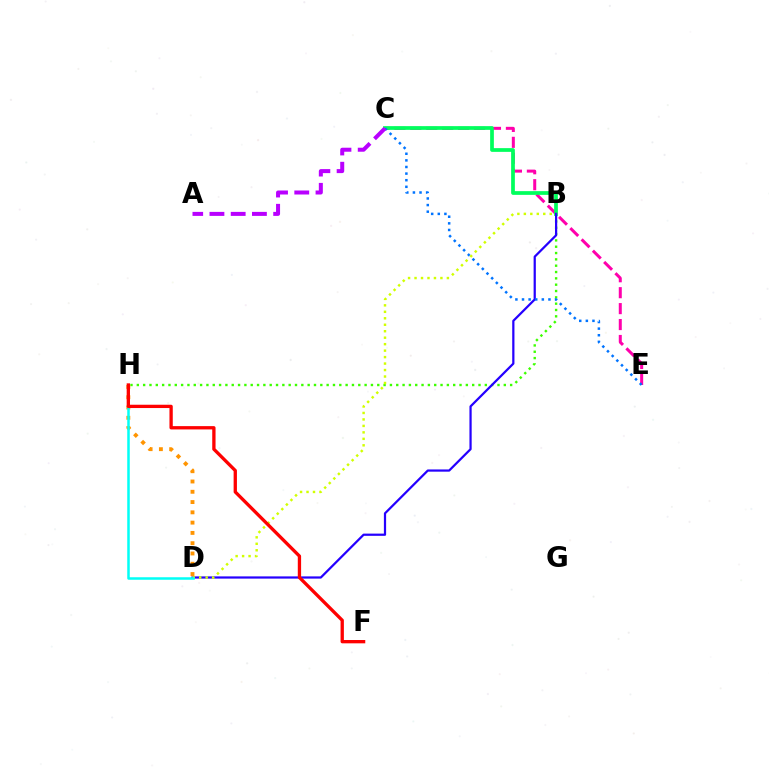{('B', 'H'): [{'color': '#3dff00', 'line_style': 'dotted', 'thickness': 1.72}], ('C', 'E'): [{'color': '#ff00ac', 'line_style': 'dashed', 'thickness': 2.16}, {'color': '#0074ff', 'line_style': 'dotted', 'thickness': 1.8}], ('B', 'C'): [{'color': '#00ff5c', 'line_style': 'solid', 'thickness': 2.68}], ('D', 'H'): [{'color': '#ff9400', 'line_style': 'dotted', 'thickness': 2.79}, {'color': '#00fff6', 'line_style': 'solid', 'thickness': 1.8}], ('B', 'D'): [{'color': '#2500ff', 'line_style': 'solid', 'thickness': 1.6}, {'color': '#d1ff00', 'line_style': 'dotted', 'thickness': 1.76}], ('F', 'H'): [{'color': '#ff0000', 'line_style': 'solid', 'thickness': 2.38}], ('A', 'C'): [{'color': '#b900ff', 'line_style': 'dashed', 'thickness': 2.89}]}